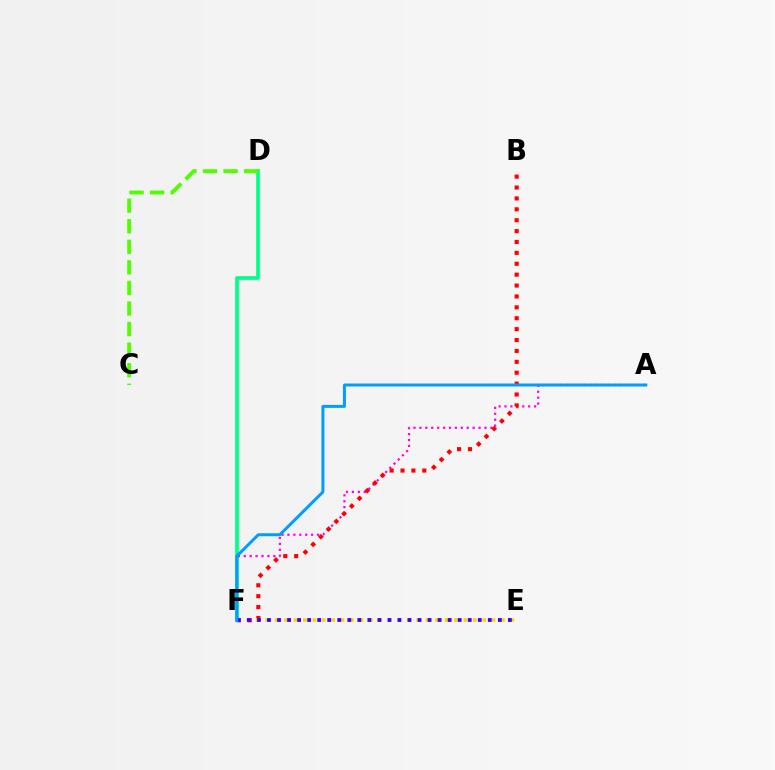{('D', 'F'): [{'color': '#00ff86', 'line_style': 'solid', 'thickness': 2.67}], ('A', 'F'): [{'color': '#ff00ed', 'line_style': 'dotted', 'thickness': 1.61}, {'color': '#009eff', 'line_style': 'solid', 'thickness': 2.15}], ('B', 'F'): [{'color': '#ff0000', 'line_style': 'dotted', 'thickness': 2.96}], ('E', 'F'): [{'color': '#ffd500', 'line_style': 'dotted', 'thickness': 2.56}, {'color': '#3700ff', 'line_style': 'dotted', 'thickness': 2.73}], ('C', 'D'): [{'color': '#4fff00', 'line_style': 'dashed', 'thickness': 2.79}]}